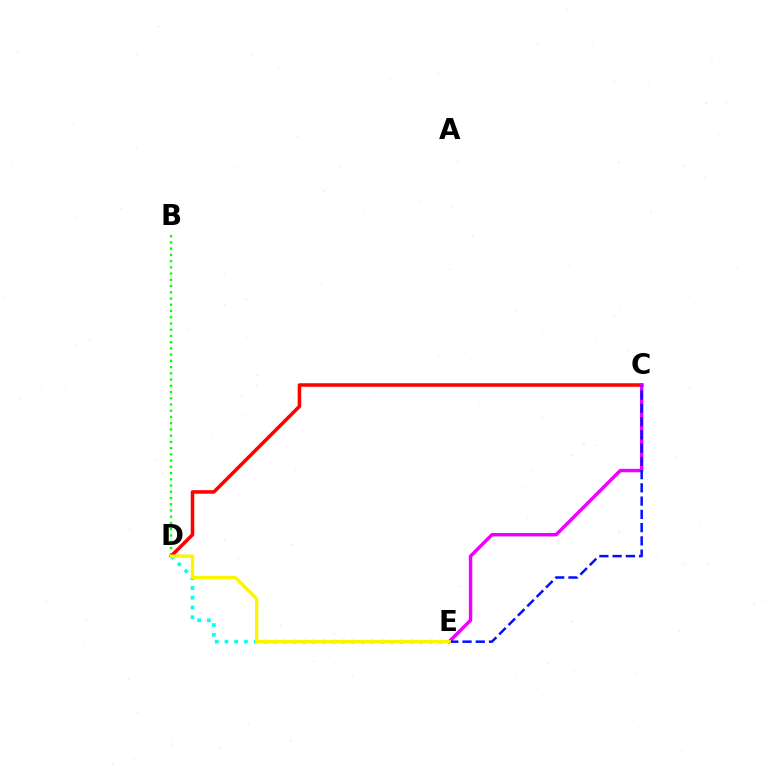{('B', 'D'): [{'color': '#08ff00', 'line_style': 'dotted', 'thickness': 1.69}], ('C', 'D'): [{'color': '#ff0000', 'line_style': 'solid', 'thickness': 2.55}], ('D', 'E'): [{'color': '#00fff6', 'line_style': 'dotted', 'thickness': 2.64}, {'color': '#fcf500', 'line_style': 'solid', 'thickness': 2.36}], ('C', 'E'): [{'color': '#ee00ff', 'line_style': 'solid', 'thickness': 2.46}, {'color': '#0010ff', 'line_style': 'dashed', 'thickness': 1.8}]}